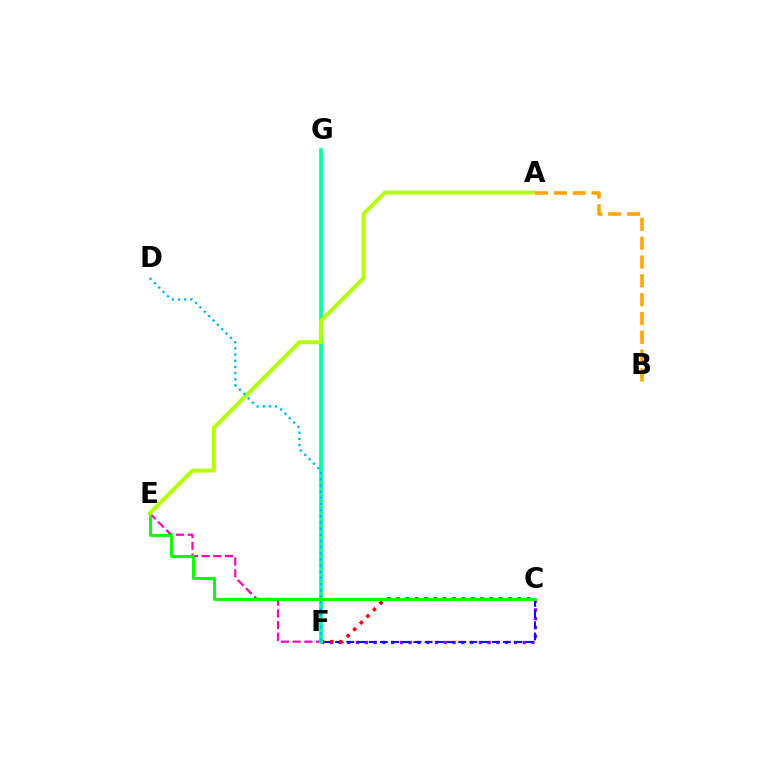{('C', 'F'): [{'color': '#9b00ff', 'line_style': 'dotted', 'thickness': 2.38}, {'color': '#0010ff', 'line_style': 'dashed', 'thickness': 1.52}, {'color': '#ff0000', 'line_style': 'dotted', 'thickness': 2.53}], ('E', 'F'): [{'color': '#ff00bd', 'line_style': 'dashed', 'thickness': 1.59}], ('F', 'G'): [{'color': '#00ff9d', 'line_style': 'solid', 'thickness': 2.66}], ('C', 'E'): [{'color': '#08ff00', 'line_style': 'solid', 'thickness': 2.09}], ('A', 'E'): [{'color': '#b3ff00', 'line_style': 'solid', 'thickness': 2.83}], ('D', 'F'): [{'color': '#00b5ff', 'line_style': 'dotted', 'thickness': 1.68}], ('A', 'B'): [{'color': '#ffa500', 'line_style': 'dashed', 'thickness': 2.56}]}